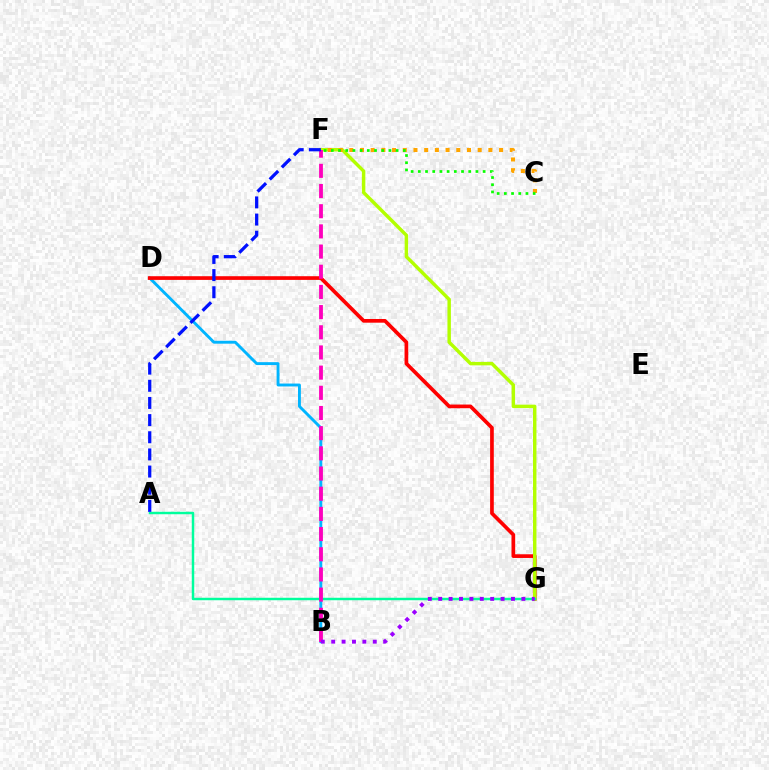{('B', 'D'): [{'color': '#00b5ff', 'line_style': 'solid', 'thickness': 2.09}], ('D', 'G'): [{'color': '#ff0000', 'line_style': 'solid', 'thickness': 2.66}], ('F', 'G'): [{'color': '#b3ff00', 'line_style': 'solid', 'thickness': 2.48}], ('A', 'G'): [{'color': '#00ff9d', 'line_style': 'solid', 'thickness': 1.77}], ('C', 'F'): [{'color': '#ffa500', 'line_style': 'dotted', 'thickness': 2.91}, {'color': '#08ff00', 'line_style': 'dotted', 'thickness': 1.96}], ('B', 'F'): [{'color': '#ff00bd', 'line_style': 'dashed', 'thickness': 2.74}], ('B', 'G'): [{'color': '#9b00ff', 'line_style': 'dotted', 'thickness': 2.82}], ('A', 'F'): [{'color': '#0010ff', 'line_style': 'dashed', 'thickness': 2.33}]}